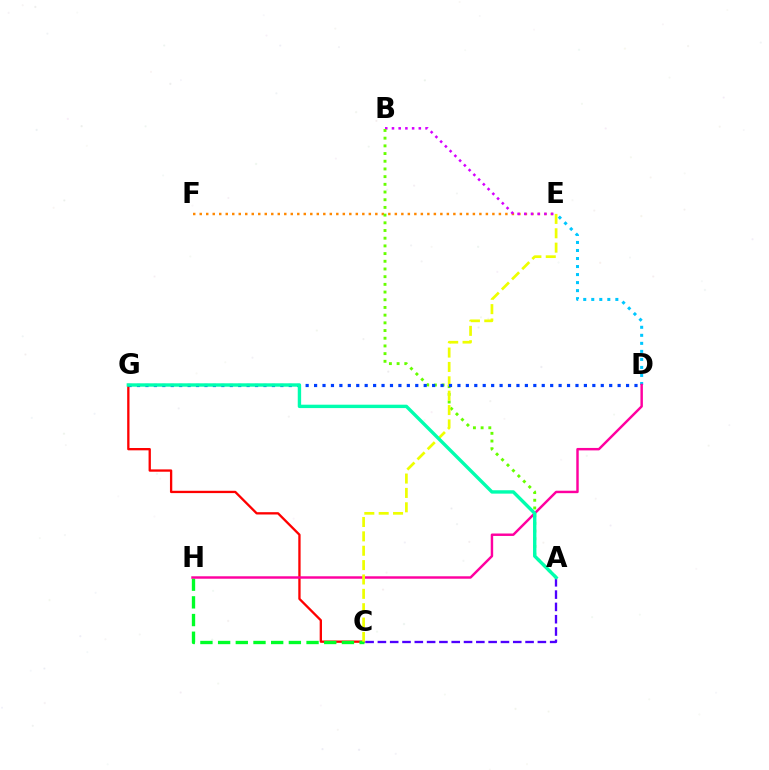{('E', 'F'): [{'color': '#ff8800', 'line_style': 'dotted', 'thickness': 1.77}], ('D', 'E'): [{'color': '#00c7ff', 'line_style': 'dotted', 'thickness': 2.18}], ('A', 'C'): [{'color': '#4f00ff', 'line_style': 'dashed', 'thickness': 1.67}], ('B', 'E'): [{'color': '#d600ff', 'line_style': 'dotted', 'thickness': 1.82}], ('C', 'G'): [{'color': '#ff0000', 'line_style': 'solid', 'thickness': 1.67}], ('C', 'H'): [{'color': '#00ff27', 'line_style': 'dashed', 'thickness': 2.4}], ('D', 'H'): [{'color': '#ff00a0', 'line_style': 'solid', 'thickness': 1.76}], ('A', 'B'): [{'color': '#66ff00', 'line_style': 'dotted', 'thickness': 2.09}], ('C', 'E'): [{'color': '#eeff00', 'line_style': 'dashed', 'thickness': 1.95}], ('D', 'G'): [{'color': '#003fff', 'line_style': 'dotted', 'thickness': 2.29}], ('A', 'G'): [{'color': '#00ffaf', 'line_style': 'solid', 'thickness': 2.44}]}